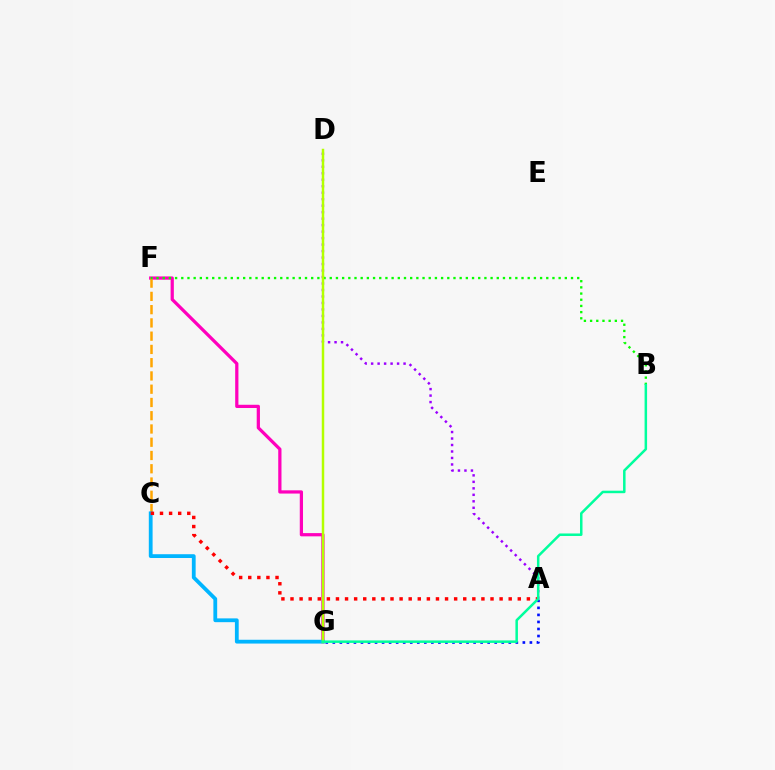{('F', 'G'): [{'color': '#ff00bd', 'line_style': 'solid', 'thickness': 2.33}], ('A', 'D'): [{'color': '#9b00ff', 'line_style': 'dotted', 'thickness': 1.76}], ('C', 'F'): [{'color': '#ffa500', 'line_style': 'dashed', 'thickness': 1.8}], ('C', 'G'): [{'color': '#00b5ff', 'line_style': 'solid', 'thickness': 2.73}], ('B', 'F'): [{'color': '#08ff00', 'line_style': 'dotted', 'thickness': 1.68}], ('A', 'C'): [{'color': '#ff0000', 'line_style': 'dotted', 'thickness': 2.47}], ('A', 'G'): [{'color': '#0010ff', 'line_style': 'dotted', 'thickness': 1.91}], ('D', 'G'): [{'color': '#b3ff00', 'line_style': 'solid', 'thickness': 1.78}], ('B', 'G'): [{'color': '#00ff9d', 'line_style': 'solid', 'thickness': 1.81}]}